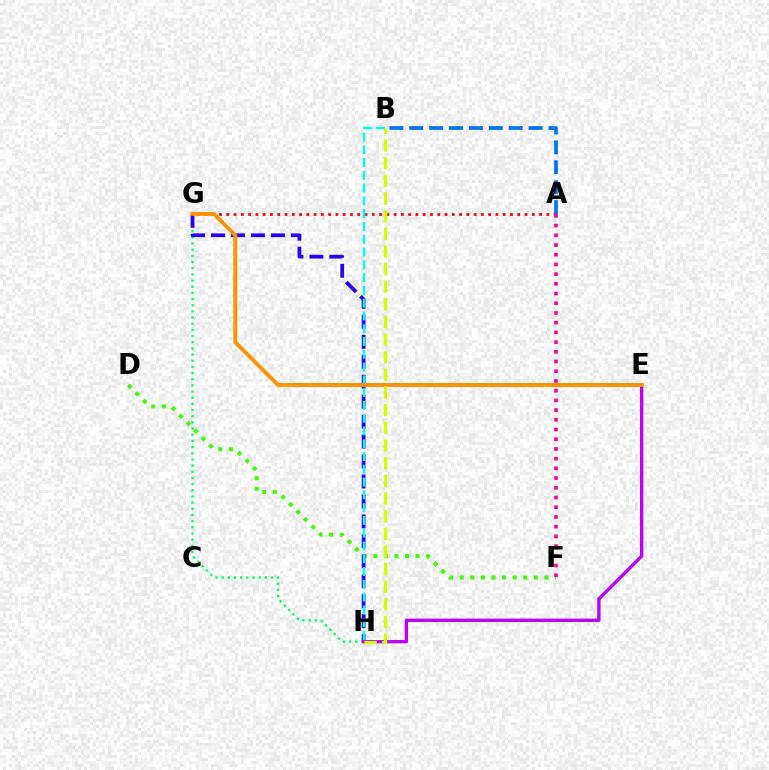{('D', 'F'): [{'color': '#3dff00', 'line_style': 'dotted', 'thickness': 2.88}], ('A', 'B'): [{'color': '#0074ff', 'line_style': 'dashed', 'thickness': 2.7}], ('A', 'G'): [{'color': '#ff0000', 'line_style': 'dotted', 'thickness': 1.98}], ('G', 'H'): [{'color': '#00ff5c', 'line_style': 'dotted', 'thickness': 1.68}, {'color': '#2500ff', 'line_style': 'dashed', 'thickness': 2.71}], ('B', 'H'): [{'color': '#00fff6', 'line_style': 'dashed', 'thickness': 1.74}, {'color': '#d1ff00', 'line_style': 'dashed', 'thickness': 2.4}], ('E', 'H'): [{'color': '#b900ff', 'line_style': 'solid', 'thickness': 2.41}], ('E', 'G'): [{'color': '#ff9400', 'line_style': 'solid', 'thickness': 2.81}], ('A', 'F'): [{'color': '#ff00ac', 'line_style': 'dotted', 'thickness': 2.64}]}